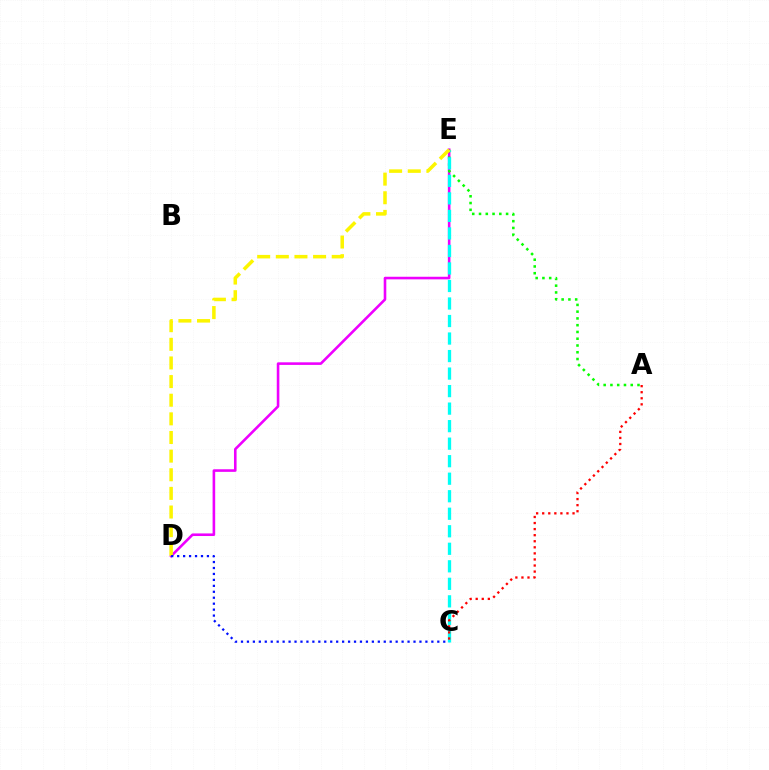{('D', 'E'): [{'color': '#ee00ff', 'line_style': 'solid', 'thickness': 1.87}, {'color': '#fcf500', 'line_style': 'dashed', 'thickness': 2.53}], ('A', 'E'): [{'color': '#08ff00', 'line_style': 'dotted', 'thickness': 1.84}], ('C', 'E'): [{'color': '#00fff6', 'line_style': 'dashed', 'thickness': 2.38}], ('A', 'C'): [{'color': '#ff0000', 'line_style': 'dotted', 'thickness': 1.65}], ('C', 'D'): [{'color': '#0010ff', 'line_style': 'dotted', 'thickness': 1.62}]}